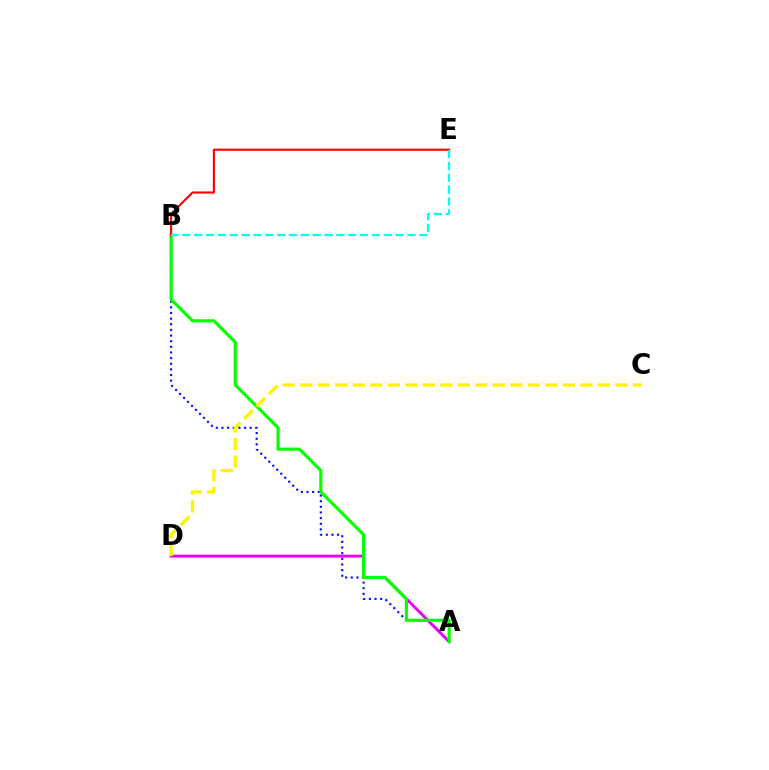{('A', 'B'): [{'color': '#0010ff', 'line_style': 'dotted', 'thickness': 1.53}, {'color': '#08ff00', 'line_style': 'solid', 'thickness': 2.28}], ('A', 'D'): [{'color': '#ee00ff', 'line_style': 'solid', 'thickness': 2.08}], ('C', 'D'): [{'color': '#fcf500', 'line_style': 'dashed', 'thickness': 2.38}], ('B', 'E'): [{'color': '#ff0000', 'line_style': 'solid', 'thickness': 1.52}, {'color': '#00fff6', 'line_style': 'dashed', 'thickness': 1.61}]}